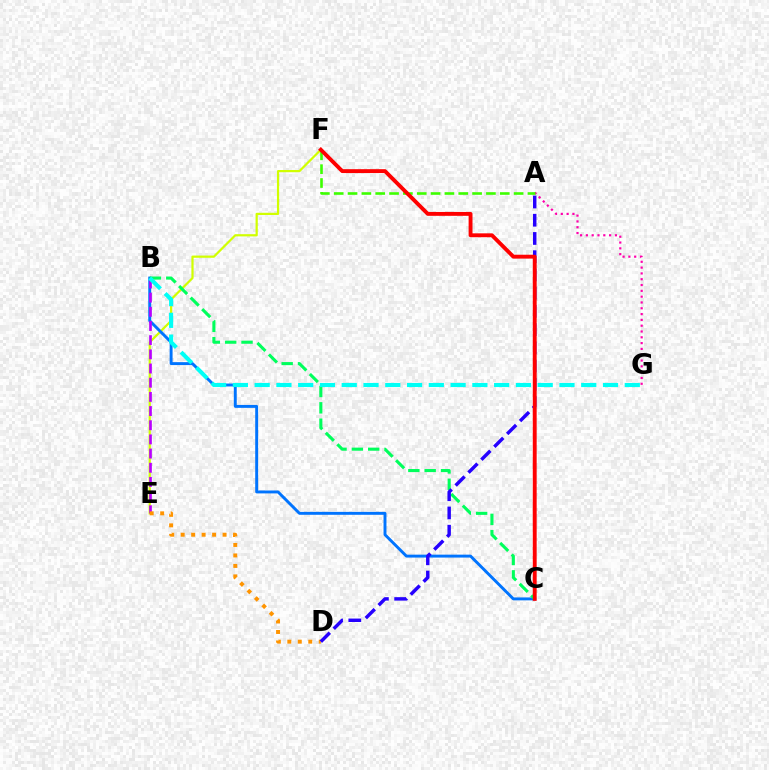{('E', 'F'): [{'color': '#d1ff00', 'line_style': 'solid', 'thickness': 1.59}], ('B', 'C'): [{'color': '#0074ff', 'line_style': 'solid', 'thickness': 2.1}, {'color': '#00ff5c', 'line_style': 'dashed', 'thickness': 2.22}], ('A', 'G'): [{'color': '#ff00ac', 'line_style': 'dotted', 'thickness': 1.58}], ('B', 'E'): [{'color': '#b900ff', 'line_style': 'dashed', 'thickness': 1.93}], ('D', 'E'): [{'color': '#ff9400', 'line_style': 'dotted', 'thickness': 2.85}], ('A', 'D'): [{'color': '#2500ff', 'line_style': 'dashed', 'thickness': 2.48}], ('A', 'F'): [{'color': '#3dff00', 'line_style': 'dashed', 'thickness': 1.88}], ('B', 'G'): [{'color': '#00fff6', 'line_style': 'dashed', 'thickness': 2.96}], ('C', 'F'): [{'color': '#ff0000', 'line_style': 'solid', 'thickness': 2.79}]}